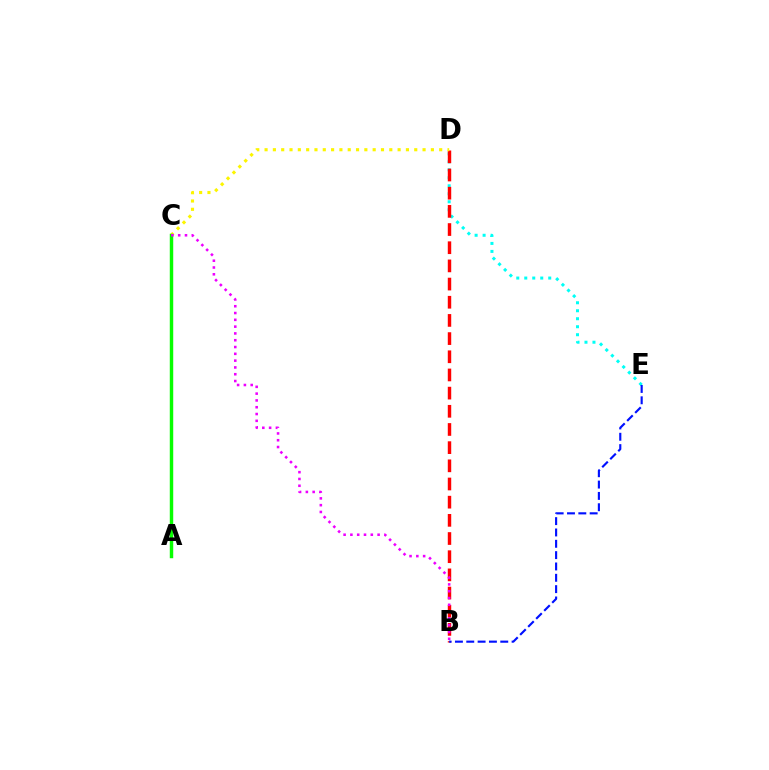{('D', 'E'): [{'color': '#00fff6', 'line_style': 'dotted', 'thickness': 2.17}], ('B', 'D'): [{'color': '#ff0000', 'line_style': 'dashed', 'thickness': 2.47}], ('C', 'D'): [{'color': '#fcf500', 'line_style': 'dotted', 'thickness': 2.26}], ('A', 'C'): [{'color': '#08ff00', 'line_style': 'solid', 'thickness': 2.48}], ('B', 'C'): [{'color': '#ee00ff', 'line_style': 'dotted', 'thickness': 1.85}], ('B', 'E'): [{'color': '#0010ff', 'line_style': 'dashed', 'thickness': 1.54}]}